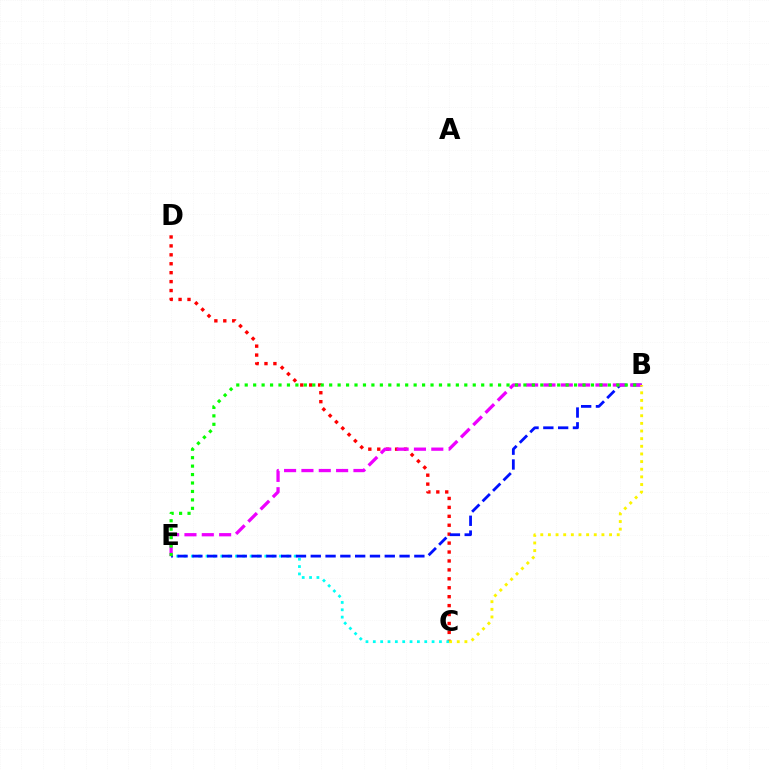{('C', 'D'): [{'color': '#ff0000', 'line_style': 'dotted', 'thickness': 2.43}], ('C', 'E'): [{'color': '#00fff6', 'line_style': 'dotted', 'thickness': 2.0}], ('B', 'E'): [{'color': '#0010ff', 'line_style': 'dashed', 'thickness': 2.01}, {'color': '#ee00ff', 'line_style': 'dashed', 'thickness': 2.36}, {'color': '#08ff00', 'line_style': 'dotted', 'thickness': 2.29}], ('B', 'C'): [{'color': '#fcf500', 'line_style': 'dotted', 'thickness': 2.08}]}